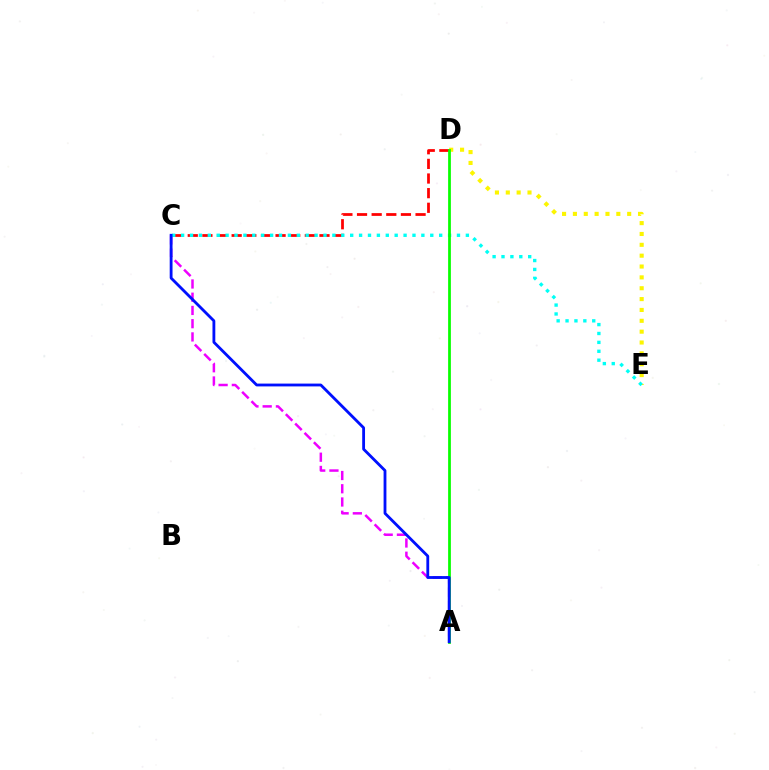{('A', 'C'): [{'color': '#ee00ff', 'line_style': 'dashed', 'thickness': 1.8}, {'color': '#0010ff', 'line_style': 'solid', 'thickness': 2.03}], ('C', 'D'): [{'color': '#ff0000', 'line_style': 'dashed', 'thickness': 1.99}], ('D', 'E'): [{'color': '#fcf500', 'line_style': 'dotted', 'thickness': 2.95}], ('C', 'E'): [{'color': '#00fff6', 'line_style': 'dotted', 'thickness': 2.42}], ('A', 'D'): [{'color': '#08ff00', 'line_style': 'solid', 'thickness': 1.99}]}